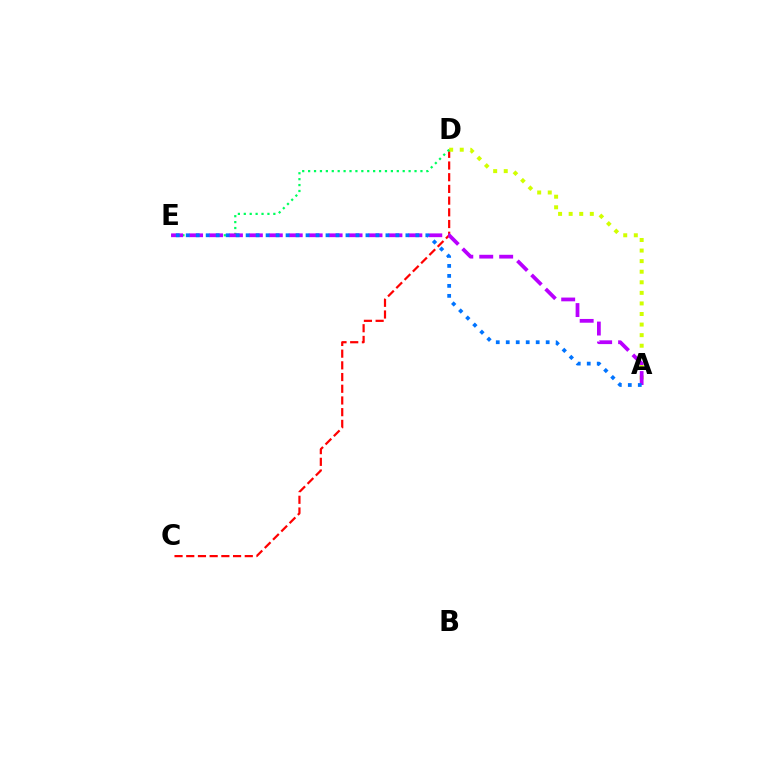{('C', 'D'): [{'color': '#ff0000', 'line_style': 'dashed', 'thickness': 1.59}], ('A', 'D'): [{'color': '#d1ff00', 'line_style': 'dotted', 'thickness': 2.87}], ('D', 'E'): [{'color': '#00ff5c', 'line_style': 'dotted', 'thickness': 1.61}], ('A', 'E'): [{'color': '#b900ff', 'line_style': 'dashed', 'thickness': 2.71}, {'color': '#0074ff', 'line_style': 'dotted', 'thickness': 2.71}]}